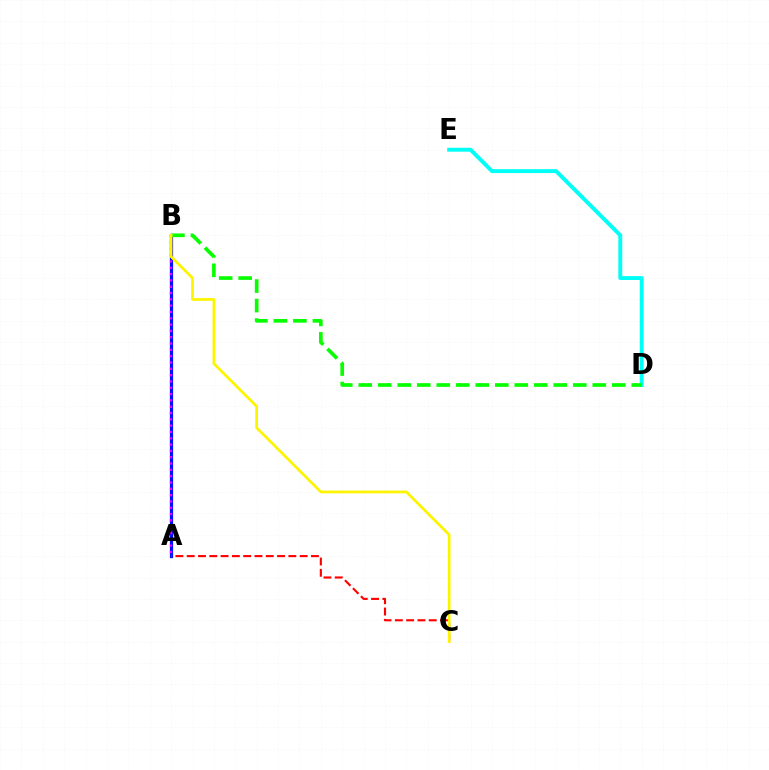{('A', 'B'): [{'color': '#0010ff', 'line_style': 'solid', 'thickness': 2.32}, {'color': '#ee00ff', 'line_style': 'dotted', 'thickness': 1.72}], ('D', 'E'): [{'color': '#00fff6', 'line_style': 'solid', 'thickness': 2.82}], ('A', 'C'): [{'color': '#ff0000', 'line_style': 'dashed', 'thickness': 1.53}], ('B', 'D'): [{'color': '#08ff00', 'line_style': 'dashed', 'thickness': 2.65}], ('B', 'C'): [{'color': '#fcf500', 'line_style': 'solid', 'thickness': 1.96}]}